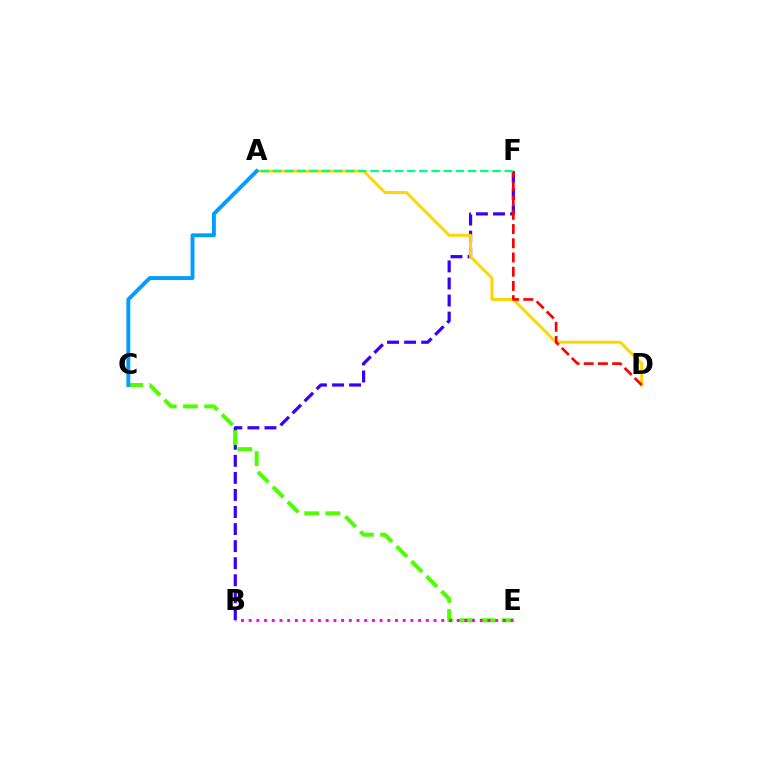{('B', 'F'): [{'color': '#3700ff', 'line_style': 'dashed', 'thickness': 2.32}], ('C', 'E'): [{'color': '#4fff00', 'line_style': 'dashed', 'thickness': 2.88}], ('A', 'D'): [{'color': '#ffd500', 'line_style': 'solid', 'thickness': 2.11}], ('D', 'F'): [{'color': '#ff0000', 'line_style': 'dashed', 'thickness': 1.93}], ('A', 'C'): [{'color': '#009eff', 'line_style': 'solid', 'thickness': 2.81}], ('A', 'F'): [{'color': '#00ff86', 'line_style': 'dashed', 'thickness': 1.66}], ('B', 'E'): [{'color': '#ff00ed', 'line_style': 'dotted', 'thickness': 2.09}]}